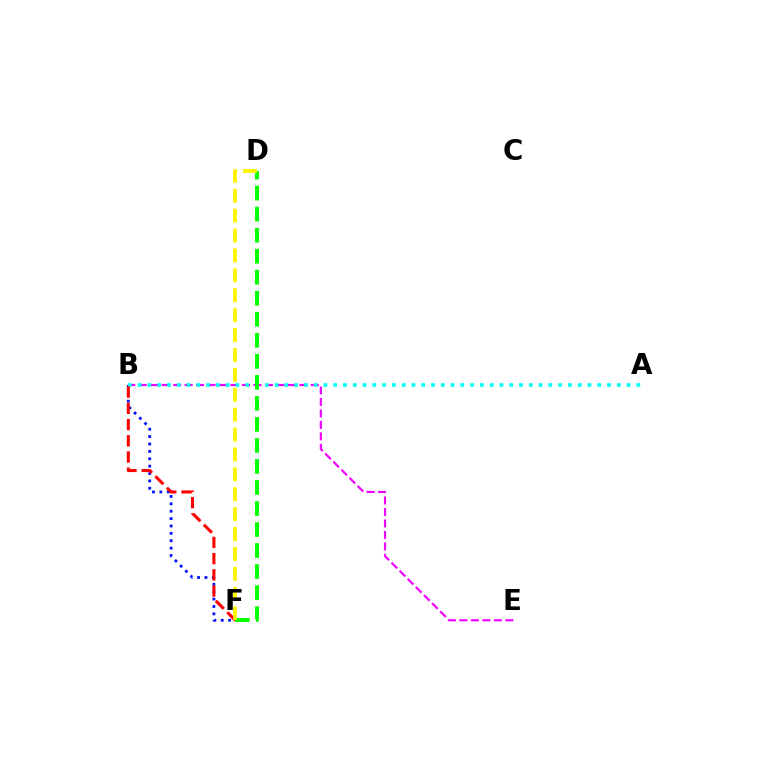{('B', 'F'): [{'color': '#0010ff', 'line_style': 'dotted', 'thickness': 2.01}, {'color': '#ff0000', 'line_style': 'dashed', 'thickness': 2.2}], ('B', 'E'): [{'color': '#ee00ff', 'line_style': 'dashed', 'thickness': 1.56}], ('A', 'B'): [{'color': '#00fff6', 'line_style': 'dotted', 'thickness': 2.66}], ('D', 'F'): [{'color': '#08ff00', 'line_style': 'dashed', 'thickness': 2.86}, {'color': '#fcf500', 'line_style': 'dashed', 'thickness': 2.7}]}